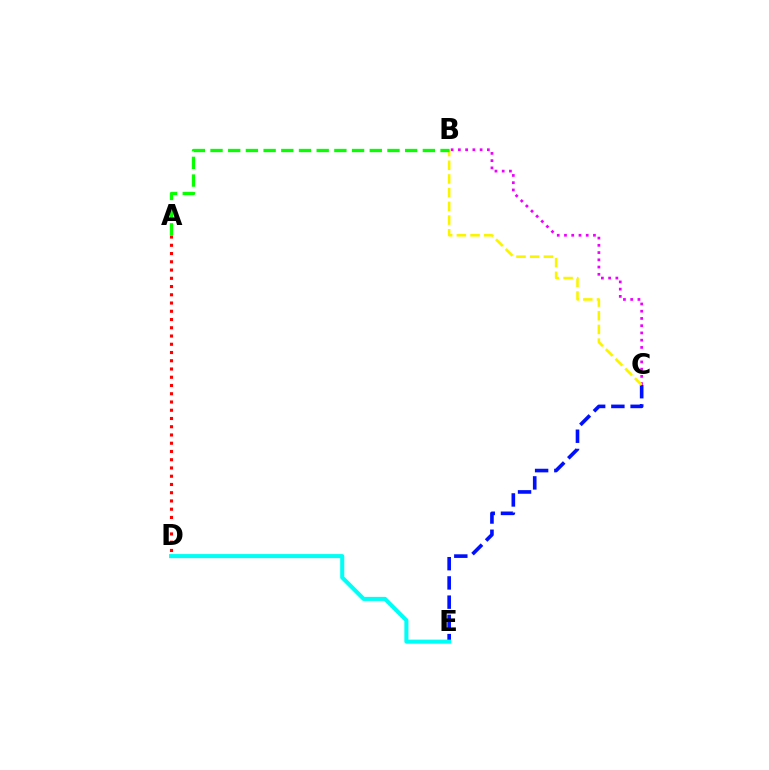{('B', 'C'): [{'color': '#ee00ff', 'line_style': 'dotted', 'thickness': 1.97}, {'color': '#fcf500', 'line_style': 'dashed', 'thickness': 1.86}], ('A', 'D'): [{'color': '#ff0000', 'line_style': 'dotted', 'thickness': 2.24}], ('C', 'E'): [{'color': '#0010ff', 'line_style': 'dashed', 'thickness': 2.61}], ('A', 'B'): [{'color': '#08ff00', 'line_style': 'dashed', 'thickness': 2.4}], ('D', 'E'): [{'color': '#00fff6', 'line_style': 'solid', 'thickness': 2.93}]}